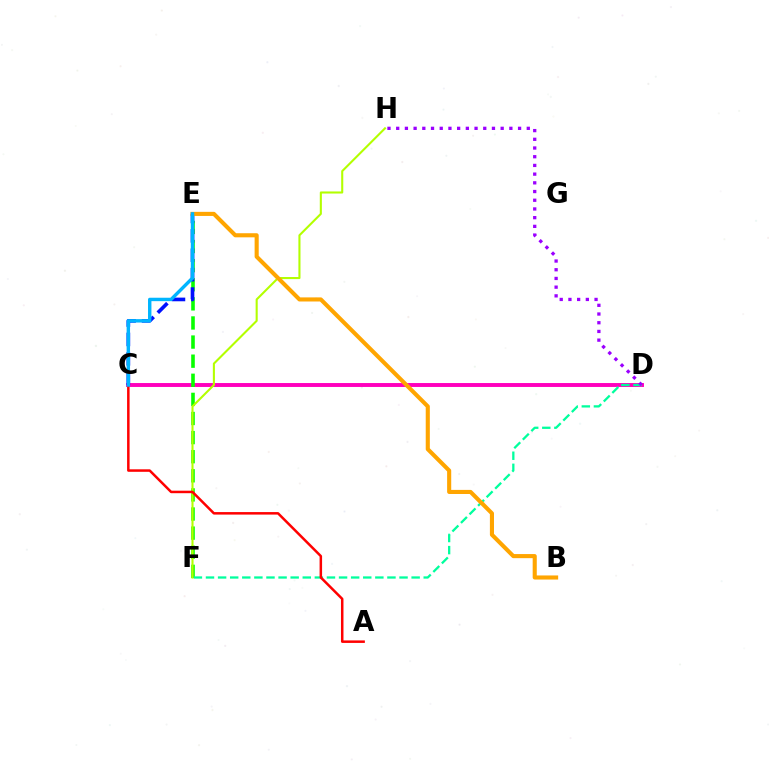{('C', 'D'): [{'color': '#ff00bd', 'line_style': 'solid', 'thickness': 2.82}], ('E', 'F'): [{'color': '#08ff00', 'line_style': 'dashed', 'thickness': 2.6}], ('D', 'F'): [{'color': '#00ff9d', 'line_style': 'dashed', 'thickness': 1.64}], ('F', 'H'): [{'color': '#b3ff00', 'line_style': 'solid', 'thickness': 1.5}], ('D', 'H'): [{'color': '#9b00ff', 'line_style': 'dotted', 'thickness': 2.37}], ('C', 'E'): [{'color': '#0010ff', 'line_style': 'dashed', 'thickness': 2.64}, {'color': '#00b5ff', 'line_style': 'solid', 'thickness': 2.46}], ('A', 'C'): [{'color': '#ff0000', 'line_style': 'solid', 'thickness': 1.8}], ('B', 'E'): [{'color': '#ffa500', 'line_style': 'solid', 'thickness': 2.95}]}